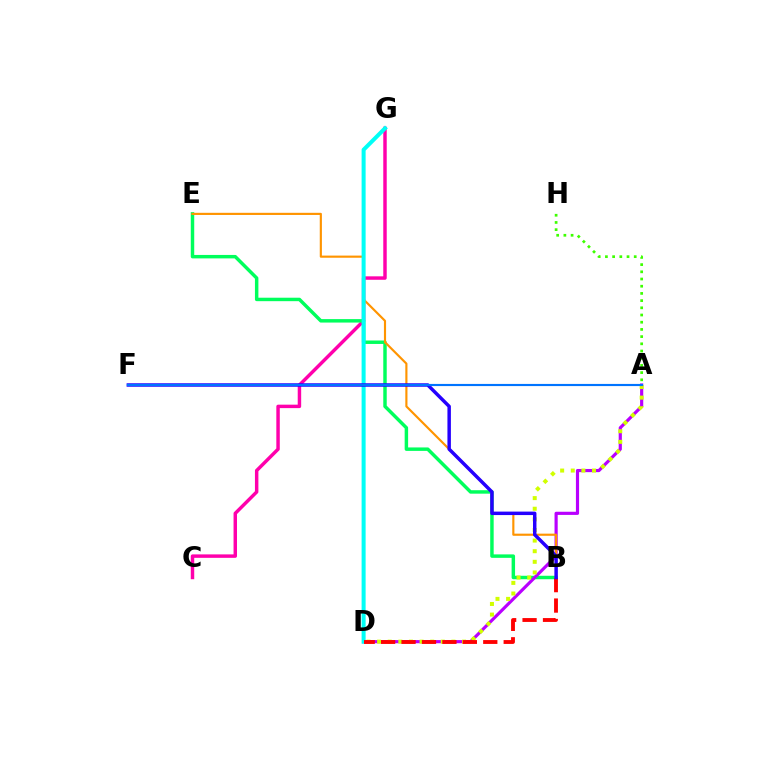{('C', 'G'): [{'color': '#ff00ac', 'line_style': 'solid', 'thickness': 2.49}], ('B', 'E'): [{'color': '#00ff5c', 'line_style': 'solid', 'thickness': 2.49}, {'color': '#ff9400', 'line_style': 'solid', 'thickness': 1.55}], ('A', 'D'): [{'color': '#b900ff', 'line_style': 'solid', 'thickness': 2.28}, {'color': '#d1ff00', 'line_style': 'dotted', 'thickness': 2.88}], ('D', 'G'): [{'color': '#00fff6', 'line_style': 'solid', 'thickness': 2.89}], ('B', 'D'): [{'color': '#ff0000', 'line_style': 'dashed', 'thickness': 2.78}], ('A', 'H'): [{'color': '#3dff00', 'line_style': 'dotted', 'thickness': 1.96}], ('B', 'F'): [{'color': '#2500ff', 'line_style': 'solid', 'thickness': 2.49}], ('A', 'F'): [{'color': '#0074ff', 'line_style': 'solid', 'thickness': 1.55}]}